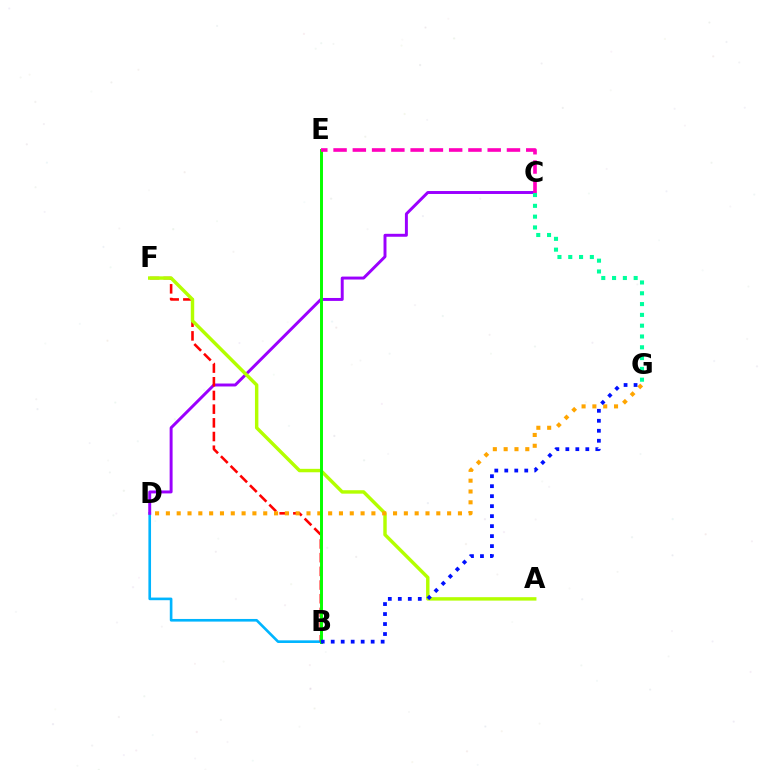{('B', 'D'): [{'color': '#00b5ff', 'line_style': 'solid', 'thickness': 1.9}], ('C', 'D'): [{'color': '#9b00ff', 'line_style': 'solid', 'thickness': 2.12}], ('B', 'F'): [{'color': '#ff0000', 'line_style': 'dashed', 'thickness': 1.86}], ('A', 'F'): [{'color': '#b3ff00', 'line_style': 'solid', 'thickness': 2.47}], ('D', 'G'): [{'color': '#ffa500', 'line_style': 'dotted', 'thickness': 2.94}], ('B', 'E'): [{'color': '#08ff00', 'line_style': 'solid', 'thickness': 2.13}], ('C', 'E'): [{'color': '#ff00bd', 'line_style': 'dashed', 'thickness': 2.62}], ('C', 'G'): [{'color': '#00ff9d', 'line_style': 'dotted', 'thickness': 2.93}], ('B', 'G'): [{'color': '#0010ff', 'line_style': 'dotted', 'thickness': 2.71}]}